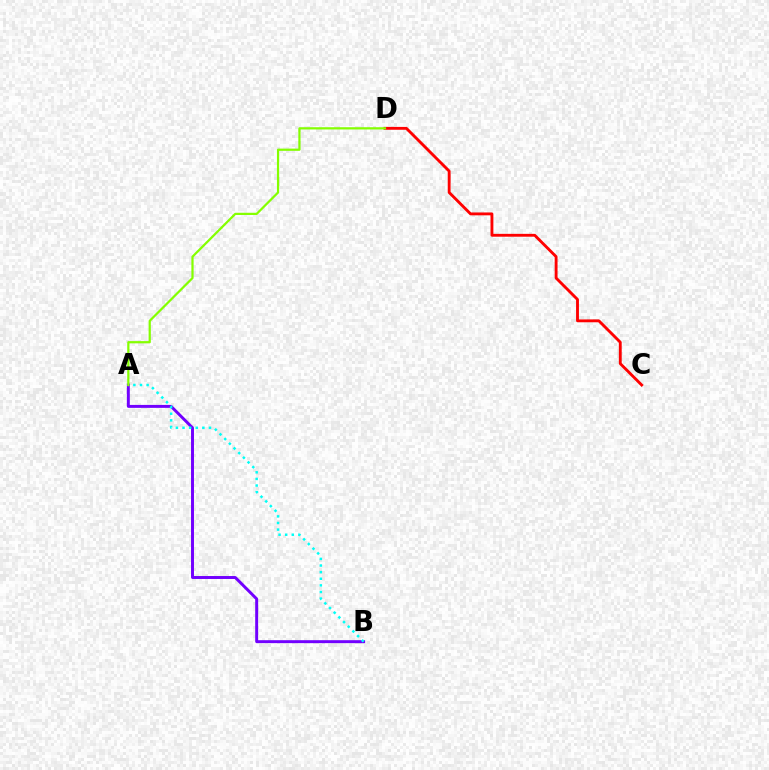{('A', 'B'): [{'color': '#7200ff', 'line_style': 'solid', 'thickness': 2.12}, {'color': '#00fff6', 'line_style': 'dotted', 'thickness': 1.8}], ('C', 'D'): [{'color': '#ff0000', 'line_style': 'solid', 'thickness': 2.06}], ('A', 'D'): [{'color': '#84ff00', 'line_style': 'solid', 'thickness': 1.6}]}